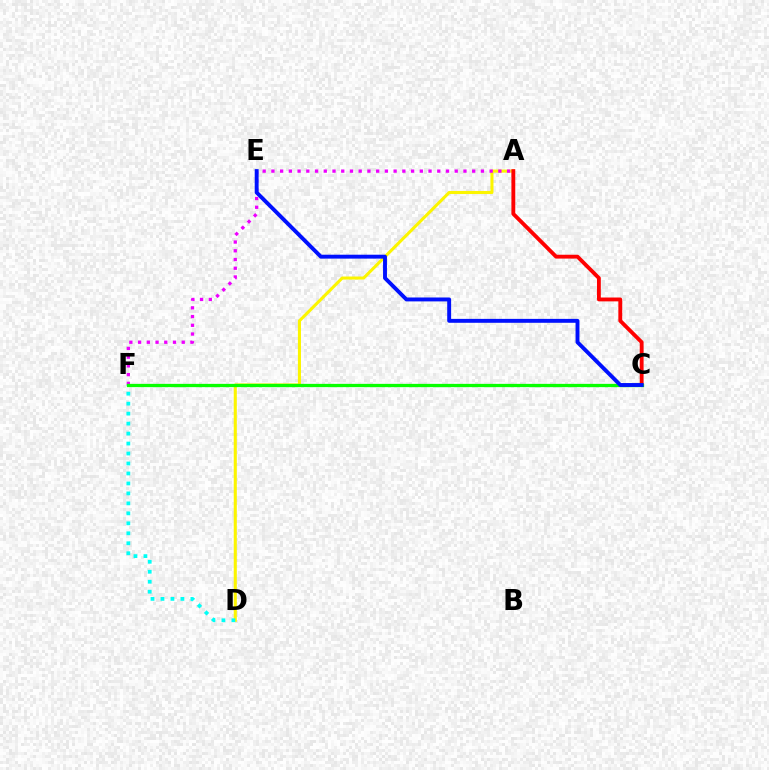{('A', 'D'): [{'color': '#fcf500', 'line_style': 'solid', 'thickness': 2.21}], ('A', 'F'): [{'color': '#ee00ff', 'line_style': 'dotted', 'thickness': 2.37}], ('A', 'C'): [{'color': '#ff0000', 'line_style': 'solid', 'thickness': 2.77}], ('D', 'F'): [{'color': '#00fff6', 'line_style': 'dotted', 'thickness': 2.71}], ('C', 'F'): [{'color': '#08ff00', 'line_style': 'solid', 'thickness': 2.36}], ('C', 'E'): [{'color': '#0010ff', 'line_style': 'solid', 'thickness': 2.81}]}